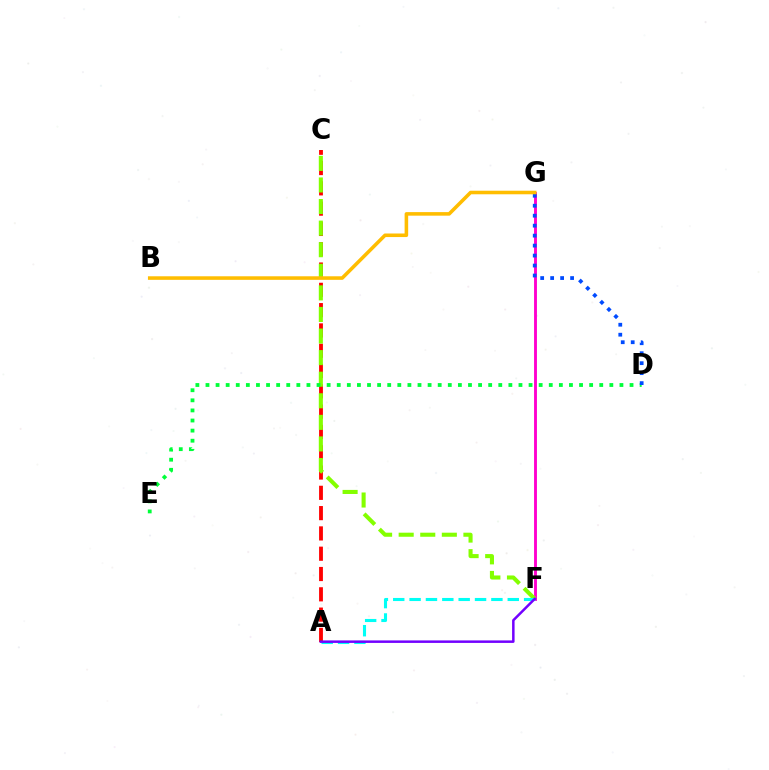{('A', 'C'): [{'color': '#ff0000', 'line_style': 'dashed', 'thickness': 2.76}], ('F', 'G'): [{'color': '#ff00cf', 'line_style': 'solid', 'thickness': 2.08}], ('C', 'F'): [{'color': '#84ff00', 'line_style': 'dashed', 'thickness': 2.93}], ('A', 'F'): [{'color': '#00fff6', 'line_style': 'dashed', 'thickness': 2.22}, {'color': '#7200ff', 'line_style': 'solid', 'thickness': 1.8}], ('D', 'E'): [{'color': '#00ff39', 'line_style': 'dotted', 'thickness': 2.74}], ('D', 'G'): [{'color': '#004bff', 'line_style': 'dotted', 'thickness': 2.71}], ('B', 'G'): [{'color': '#ffbd00', 'line_style': 'solid', 'thickness': 2.56}]}